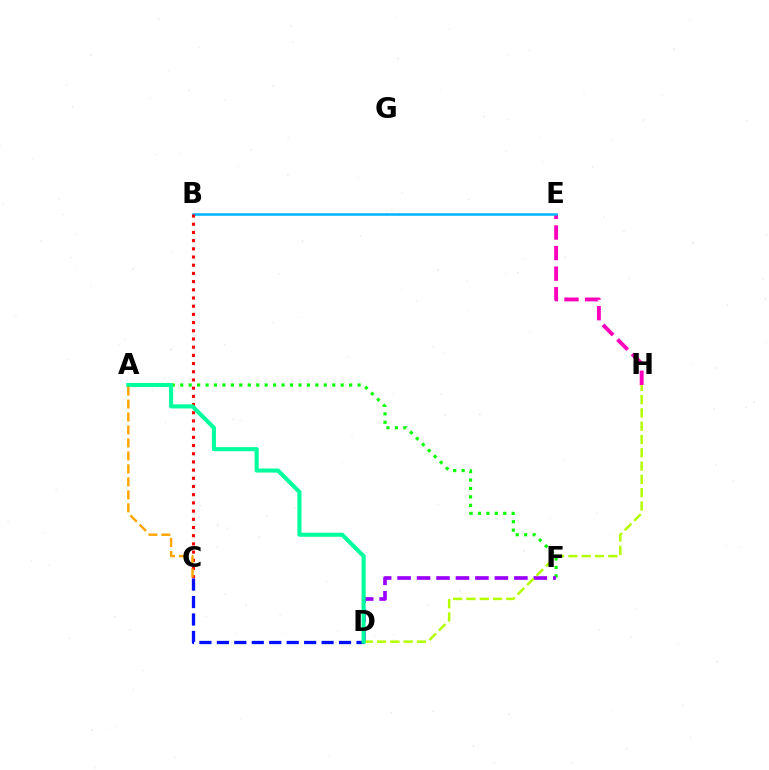{('A', 'F'): [{'color': '#08ff00', 'line_style': 'dotted', 'thickness': 2.29}], ('E', 'H'): [{'color': '#ff00bd', 'line_style': 'dashed', 'thickness': 2.8}], ('B', 'E'): [{'color': '#00b5ff', 'line_style': 'solid', 'thickness': 1.82}], ('B', 'C'): [{'color': '#ff0000', 'line_style': 'dotted', 'thickness': 2.23}], ('C', 'D'): [{'color': '#0010ff', 'line_style': 'dashed', 'thickness': 2.37}], ('D', 'F'): [{'color': '#9b00ff', 'line_style': 'dashed', 'thickness': 2.64}], ('D', 'H'): [{'color': '#b3ff00', 'line_style': 'dashed', 'thickness': 1.81}], ('A', 'D'): [{'color': '#00ff9d', 'line_style': 'solid', 'thickness': 2.94}], ('A', 'C'): [{'color': '#ffa500', 'line_style': 'dashed', 'thickness': 1.76}]}